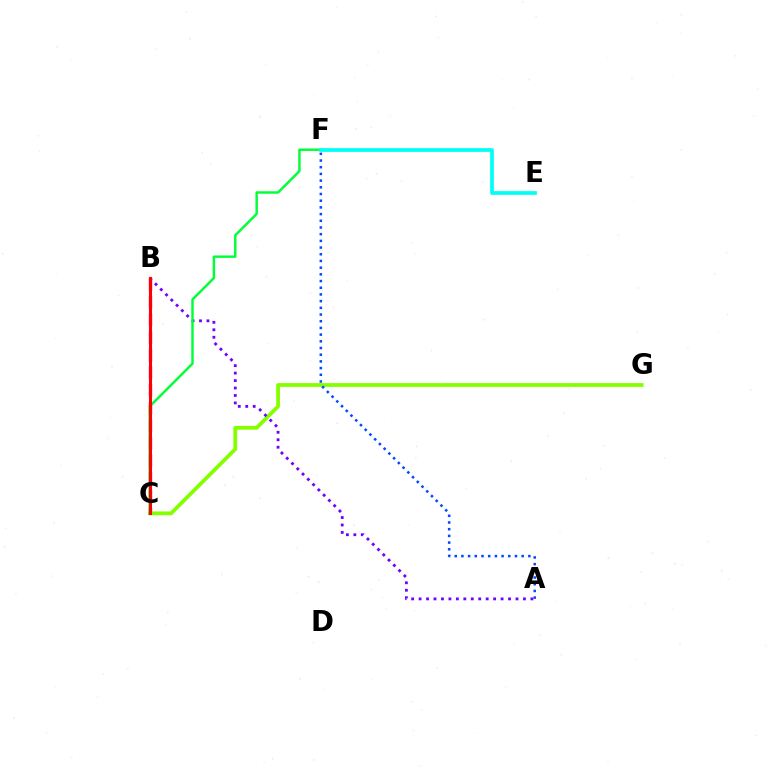{('B', 'C'): [{'color': '#ff00cf', 'line_style': 'dashed', 'thickness': 2.39}, {'color': '#ffbd00', 'line_style': 'dashed', 'thickness': 2.02}, {'color': '#ff0000', 'line_style': 'solid', 'thickness': 2.22}], ('C', 'G'): [{'color': '#84ff00', 'line_style': 'solid', 'thickness': 2.72}], ('A', 'B'): [{'color': '#7200ff', 'line_style': 'dotted', 'thickness': 2.03}], ('A', 'F'): [{'color': '#004bff', 'line_style': 'dotted', 'thickness': 1.82}], ('C', 'F'): [{'color': '#00ff39', 'line_style': 'solid', 'thickness': 1.76}], ('E', 'F'): [{'color': '#00fff6', 'line_style': 'solid', 'thickness': 2.68}]}